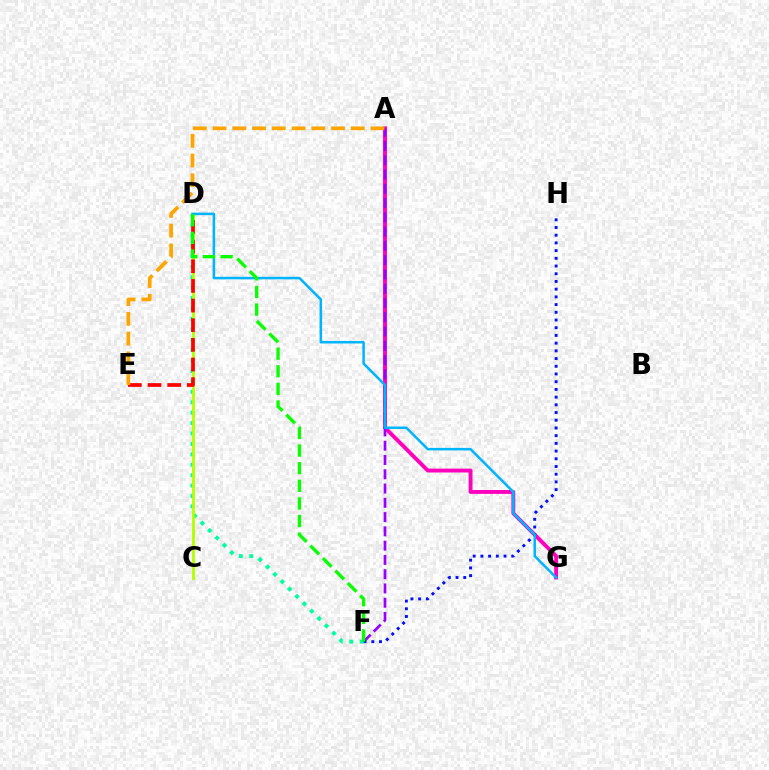{('D', 'F'): [{'color': '#00ff9d', 'line_style': 'dotted', 'thickness': 2.83}, {'color': '#08ff00', 'line_style': 'dashed', 'thickness': 2.39}], ('C', 'D'): [{'color': '#b3ff00', 'line_style': 'solid', 'thickness': 2.02}], ('A', 'G'): [{'color': '#ff00bd', 'line_style': 'solid', 'thickness': 2.79}], ('A', 'F'): [{'color': '#9b00ff', 'line_style': 'dashed', 'thickness': 1.94}], ('D', 'E'): [{'color': '#ff0000', 'line_style': 'dashed', 'thickness': 2.67}], ('F', 'H'): [{'color': '#0010ff', 'line_style': 'dotted', 'thickness': 2.09}], ('D', 'G'): [{'color': '#00b5ff', 'line_style': 'solid', 'thickness': 1.82}], ('A', 'E'): [{'color': '#ffa500', 'line_style': 'dashed', 'thickness': 2.68}]}